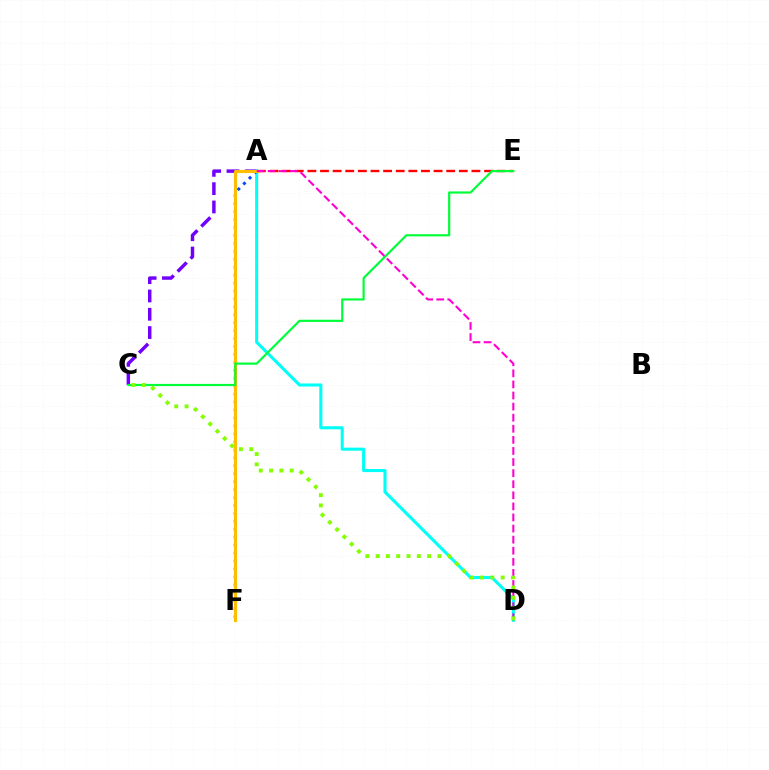{('A', 'C'): [{'color': '#7200ff', 'line_style': 'dashed', 'thickness': 2.49}], ('A', 'D'): [{'color': '#00fff6', 'line_style': 'solid', 'thickness': 2.22}, {'color': '#ff00cf', 'line_style': 'dashed', 'thickness': 1.51}], ('A', 'E'): [{'color': '#ff0000', 'line_style': 'dashed', 'thickness': 1.71}], ('A', 'F'): [{'color': '#004bff', 'line_style': 'dotted', 'thickness': 2.16}, {'color': '#ffbd00', 'line_style': 'solid', 'thickness': 2.24}], ('C', 'E'): [{'color': '#00ff39', 'line_style': 'solid', 'thickness': 1.57}], ('C', 'D'): [{'color': '#84ff00', 'line_style': 'dotted', 'thickness': 2.8}]}